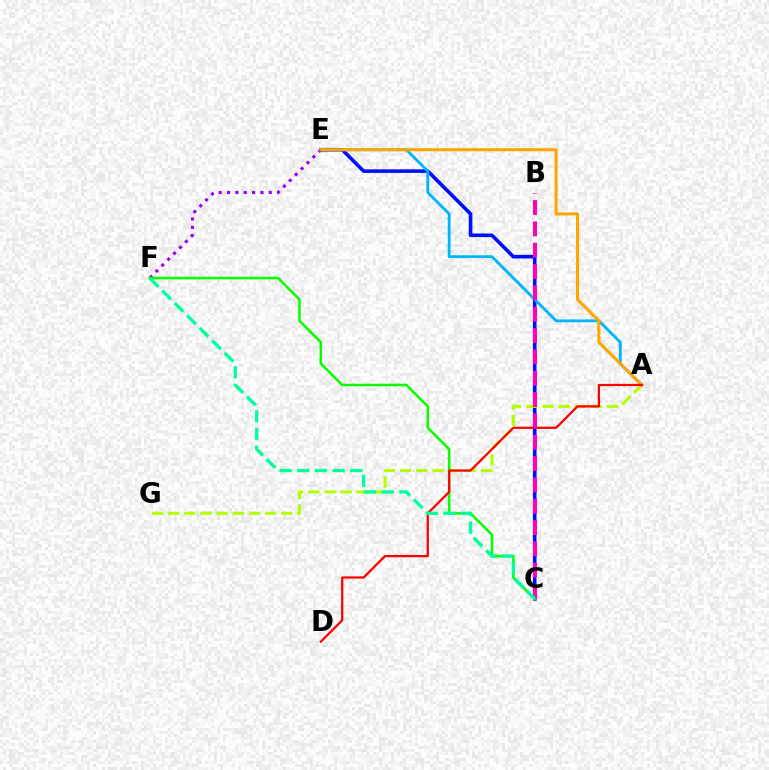{('C', 'E'): [{'color': '#0010ff', 'line_style': 'solid', 'thickness': 2.59}], ('A', 'E'): [{'color': '#00b5ff', 'line_style': 'solid', 'thickness': 2.04}, {'color': '#ffa500', 'line_style': 'solid', 'thickness': 2.18}], ('E', 'F'): [{'color': '#9b00ff', 'line_style': 'dotted', 'thickness': 2.27}], ('A', 'G'): [{'color': '#b3ff00', 'line_style': 'dashed', 'thickness': 2.2}], ('C', 'F'): [{'color': '#08ff00', 'line_style': 'solid', 'thickness': 1.82}, {'color': '#00ff9d', 'line_style': 'dashed', 'thickness': 2.4}], ('A', 'D'): [{'color': '#ff0000', 'line_style': 'solid', 'thickness': 1.62}], ('B', 'C'): [{'color': '#ff00bd', 'line_style': 'dashed', 'thickness': 2.9}]}